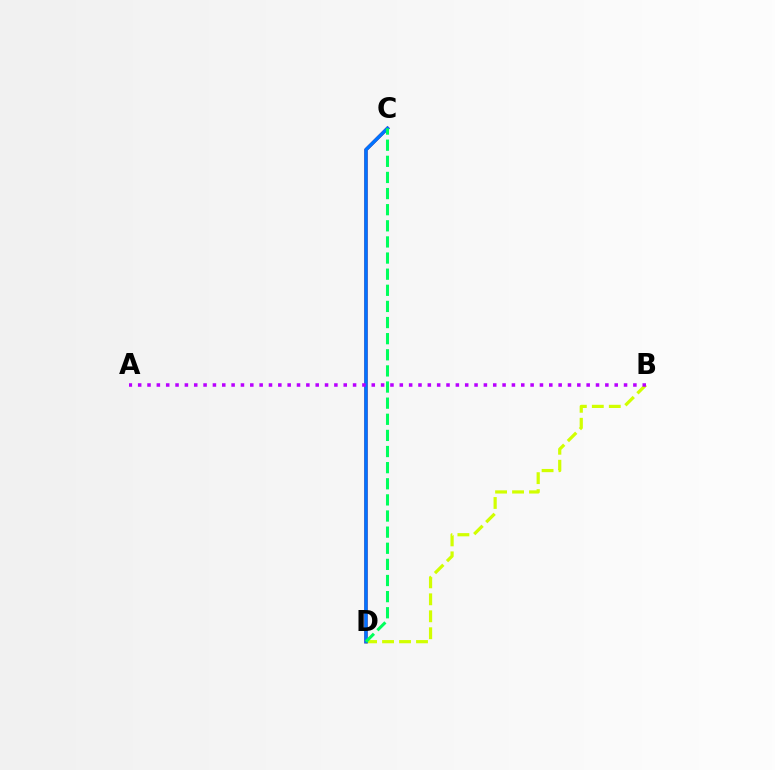{('B', 'D'): [{'color': '#d1ff00', 'line_style': 'dashed', 'thickness': 2.31}], ('C', 'D'): [{'color': '#ff0000', 'line_style': 'solid', 'thickness': 2.37}, {'color': '#0074ff', 'line_style': 'solid', 'thickness': 2.53}, {'color': '#00ff5c', 'line_style': 'dashed', 'thickness': 2.19}], ('A', 'B'): [{'color': '#b900ff', 'line_style': 'dotted', 'thickness': 2.54}]}